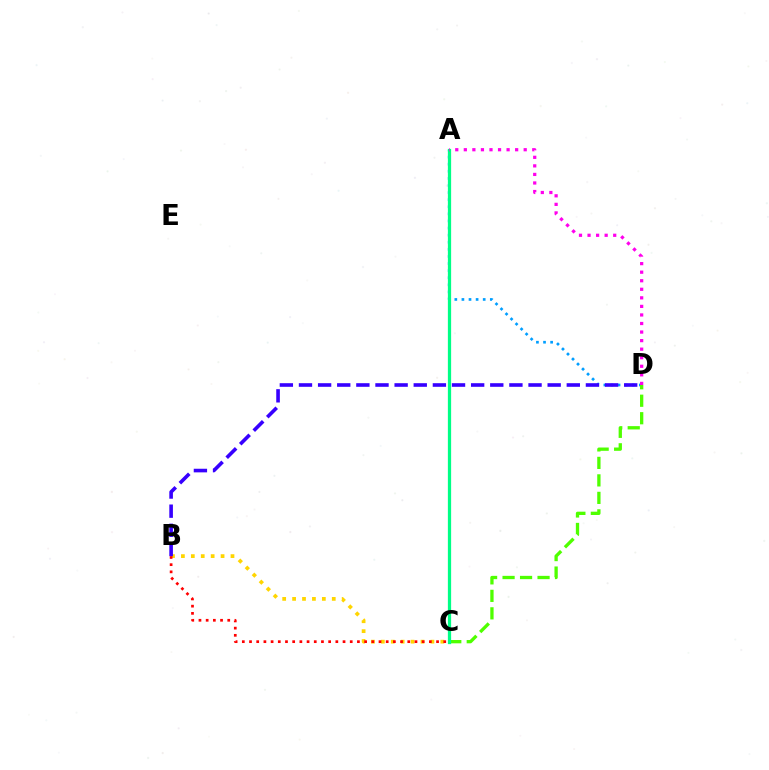{('B', 'C'): [{'color': '#ffd500', 'line_style': 'dotted', 'thickness': 2.69}, {'color': '#ff0000', 'line_style': 'dotted', 'thickness': 1.95}], ('A', 'D'): [{'color': '#009eff', 'line_style': 'dotted', 'thickness': 1.93}, {'color': '#ff00ed', 'line_style': 'dotted', 'thickness': 2.32}], ('C', 'D'): [{'color': '#4fff00', 'line_style': 'dashed', 'thickness': 2.38}], ('A', 'C'): [{'color': '#00ff86', 'line_style': 'solid', 'thickness': 2.34}], ('B', 'D'): [{'color': '#3700ff', 'line_style': 'dashed', 'thickness': 2.6}]}